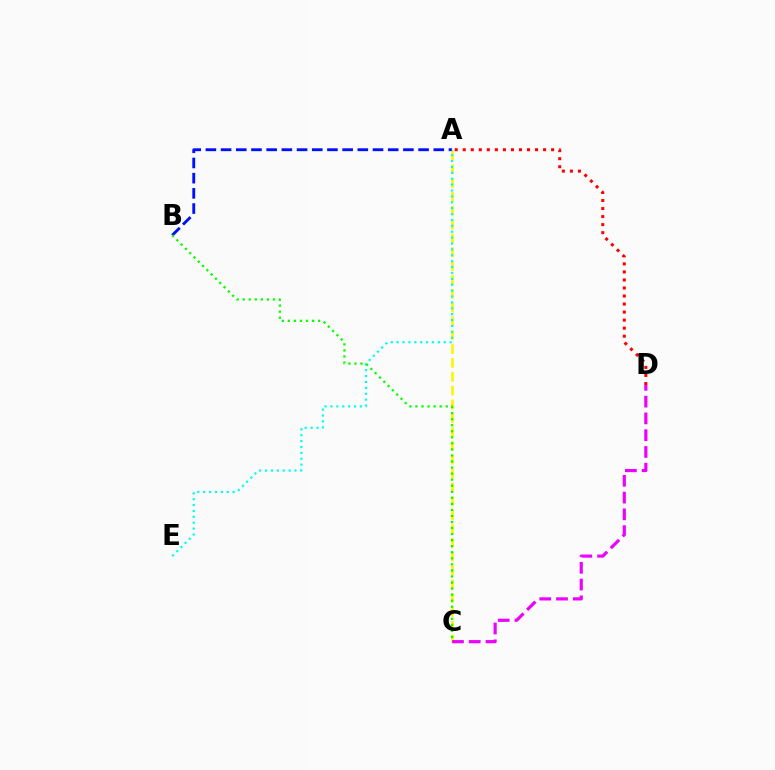{('A', 'D'): [{'color': '#ff0000', 'line_style': 'dotted', 'thickness': 2.18}], ('A', 'C'): [{'color': '#fcf500', 'line_style': 'dashed', 'thickness': 1.88}], ('A', 'B'): [{'color': '#0010ff', 'line_style': 'dashed', 'thickness': 2.06}], ('C', 'D'): [{'color': '#ee00ff', 'line_style': 'dashed', 'thickness': 2.28}], ('A', 'E'): [{'color': '#00fff6', 'line_style': 'dotted', 'thickness': 1.6}], ('B', 'C'): [{'color': '#08ff00', 'line_style': 'dotted', 'thickness': 1.64}]}